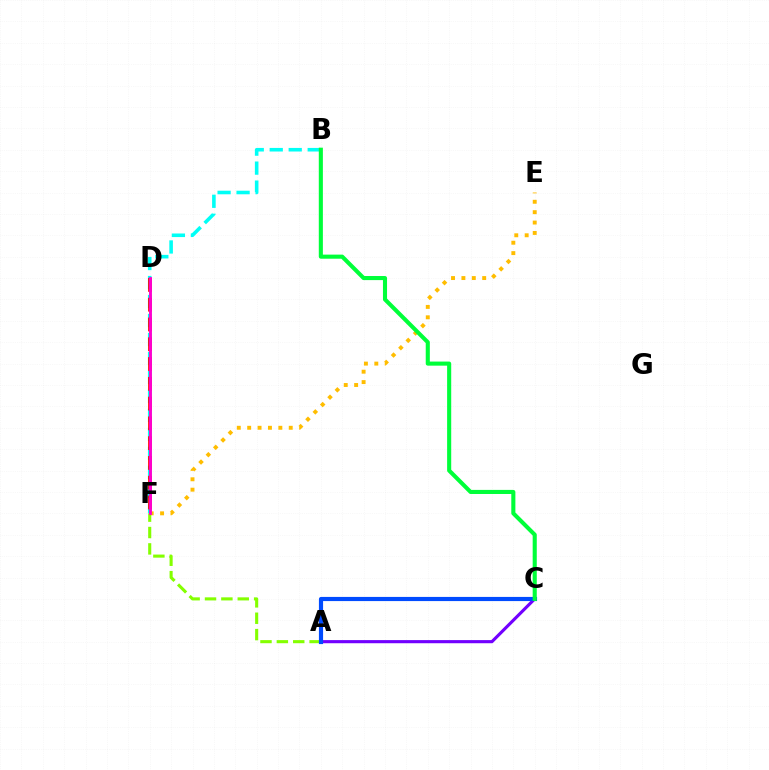{('B', 'F'): [{'color': '#00fff6', 'line_style': 'dashed', 'thickness': 2.58}], ('E', 'F'): [{'color': '#ffbd00', 'line_style': 'dotted', 'thickness': 2.82}], ('A', 'F'): [{'color': '#84ff00', 'line_style': 'dashed', 'thickness': 2.22}], ('A', 'C'): [{'color': '#7200ff', 'line_style': 'solid', 'thickness': 2.25}, {'color': '#004bff', 'line_style': 'solid', 'thickness': 2.99}], ('D', 'F'): [{'color': '#ff0000', 'line_style': 'dashed', 'thickness': 2.69}, {'color': '#ff00cf', 'line_style': 'solid', 'thickness': 2.07}], ('B', 'C'): [{'color': '#00ff39', 'line_style': 'solid', 'thickness': 2.94}]}